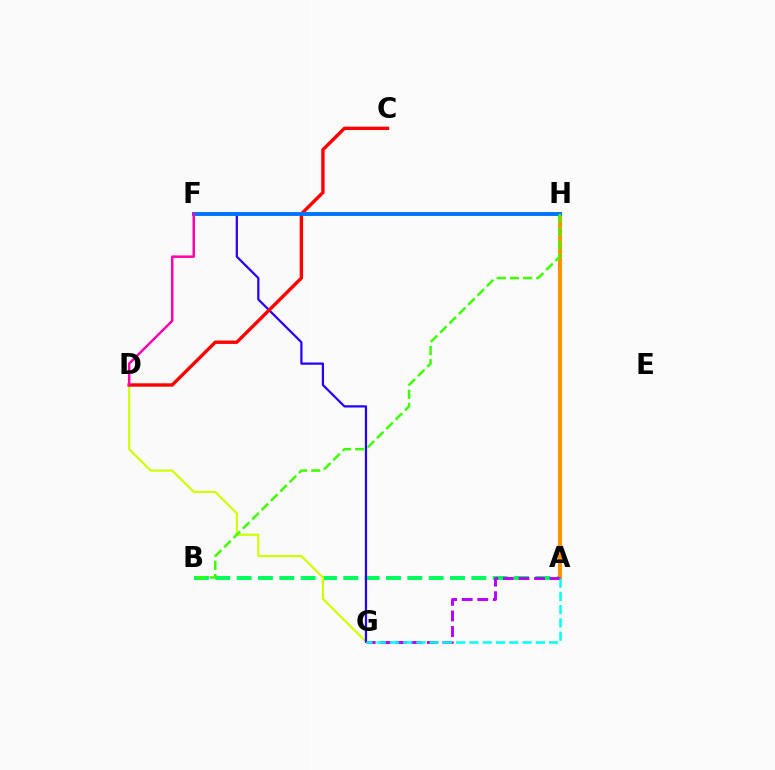{('A', 'B'): [{'color': '#00ff5c', 'line_style': 'dashed', 'thickness': 2.9}], ('D', 'G'): [{'color': '#d1ff00', 'line_style': 'solid', 'thickness': 1.57}], ('F', 'G'): [{'color': '#2500ff', 'line_style': 'solid', 'thickness': 1.61}], ('A', 'H'): [{'color': '#ff9400', 'line_style': 'solid', 'thickness': 2.93}], ('C', 'D'): [{'color': '#ff0000', 'line_style': 'solid', 'thickness': 2.43}], ('F', 'H'): [{'color': '#0074ff', 'line_style': 'solid', 'thickness': 2.79}], ('A', 'G'): [{'color': '#b900ff', 'line_style': 'dashed', 'thickness': 2.11}, {'color': '#00fff6', 'line_style': 'dashed', 'thickness': 1.8}], ('B', 'H'): [{'color': '#3dff00', 'line_style': 'dashed', 'thickness': 1.79}], ('D', 'F'): [{'color': '#ff00ac', 'line_style': 'solid', 'thickness': 1.78}]}